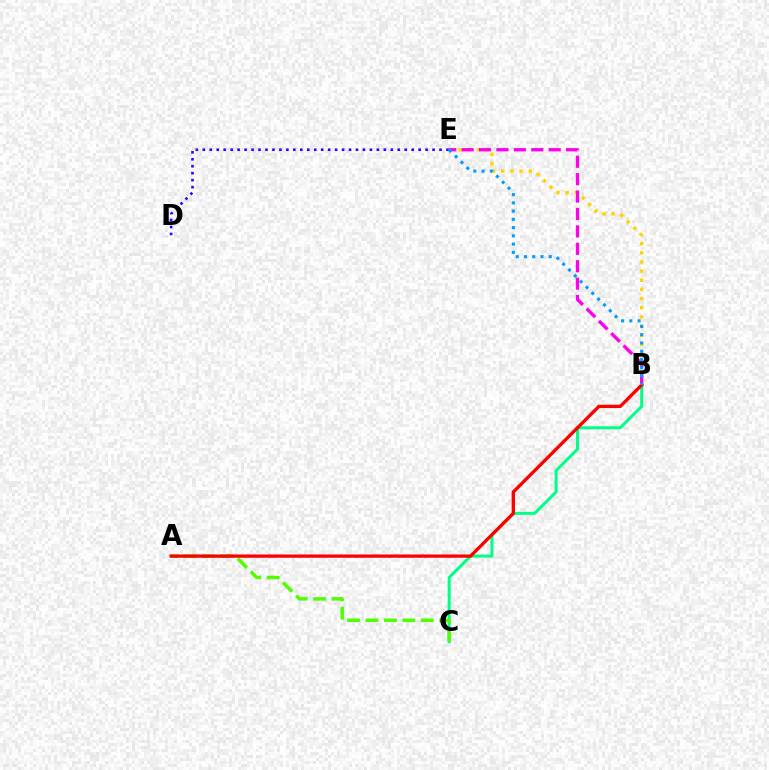{('B', 'E'): [{'color': '#ffd500', 'line_style': 'dotted', 'thickness': 2.49}, {'color': '#ff00ed', 'line_style': 'dashed', 'thickness': 2.37}, {'color': '#009eff', 'line_style': 'dotted', 'thickness': 2.24}], ('B', 'C'): [{'color': '#00ff86', 'line_style': 'solid', 'thickness': 2.15}], ('A', 'C'): [{'color': '#4fff00', 'line_style': 'dashed', 'thickness': 2.5}], ('D', 'E'): [{'color': '#3700ff', 'line_style': 'dotted', 'thickness': 1.89}], ('A', 'B'): [{'color': '#ff0000', 'line_style': 'solid', 'thickness': 2.38}]}